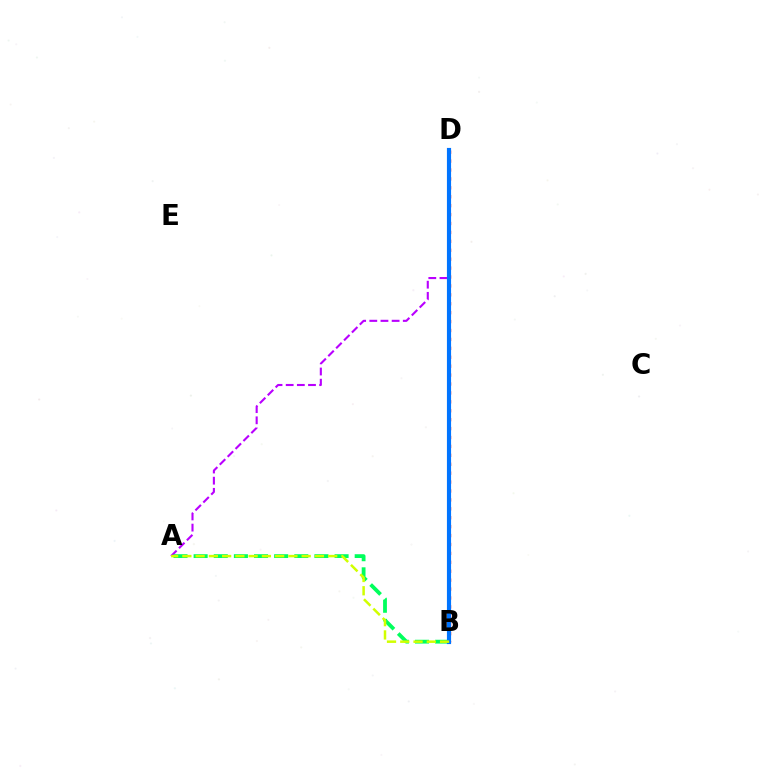{('A', 'D'): [{'color': '#b900ff', 'line_style': 'dashed', 'thickness': 1.52}], ('B', 'D'): [{'color': '#ff0000', 'line_style': 'dotted', 'thickness': 2.42}, {'color': '#0074ff', 'line_style': 'solid', 'thickness': 2.99}], ('A', 'B'): [{'color': '#00ff5c', 'line_style': 'dashed', 'thickness': 2.74}, {'color': '#d1ff00', 'line_style': 'dashed', 'thickness': 1.8}]}